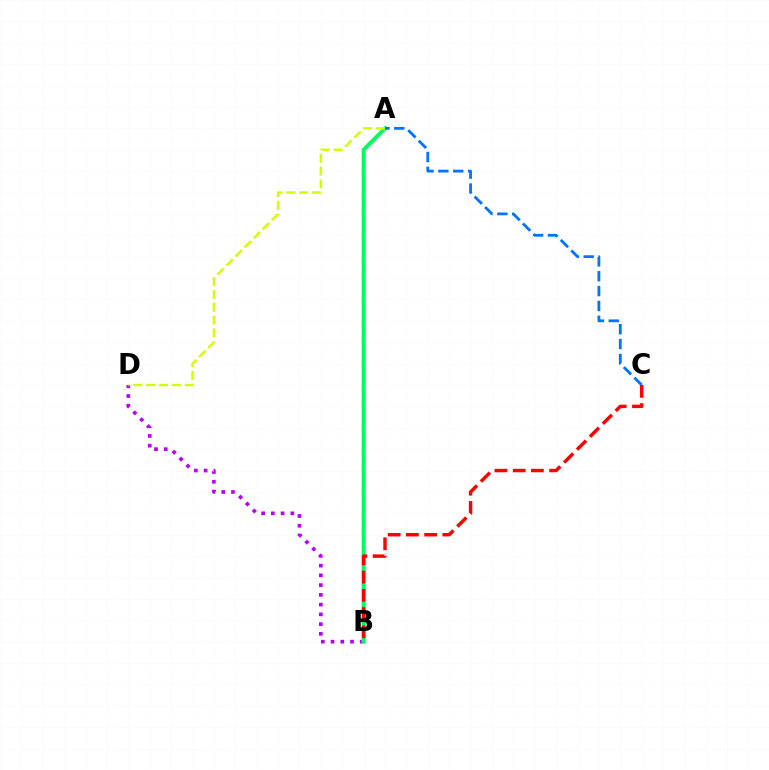{('B', 'D'): [{'color': '#b900ff', 'line_style': 'dotted', 'thickness': 2.65}], ('A', 'B'): [{'color': '#00ff5c', 'line_style': 'solid', 'thickness': 2.81}], ('A', 'C'): [{'color': '#0074ff', 'line_style': 'dashed', 'thickness': 2.02}], ('A', 'D'): [{'color': '#d1ff00', 'line_style': 'dashed', 'thickness': 1.75}], ('B', 'C'): [{'color': '#ff0000', 'line_style': 'dashed', 'thickness': 2.48}]}